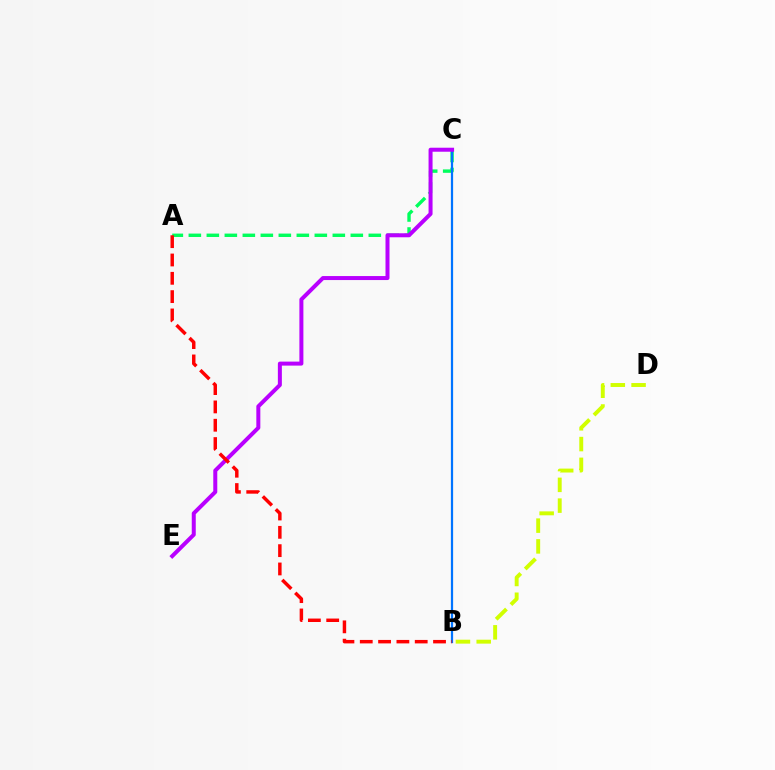{('A', 'C'): [{'color': '#00ff5c', 'line_style': 'dashed', 'thickness': 2.44}], ('B', 'C'): [{'color': '#0074ff', 'line_style': 'solid', 'thickness': 1.6}], ('C', 'E'): [{'color': '#b900ff', 'line_style': 'solid', 'thickness': 2.88}], ('A', 'B'): [{'color': '#ff0000', 'line_style': 'dashed', 'thickness': 2.49}], ('B', 'D'): [{'color': '#d1ff00', 'line_style': 'dashed', 'thickness': 2.82}]}